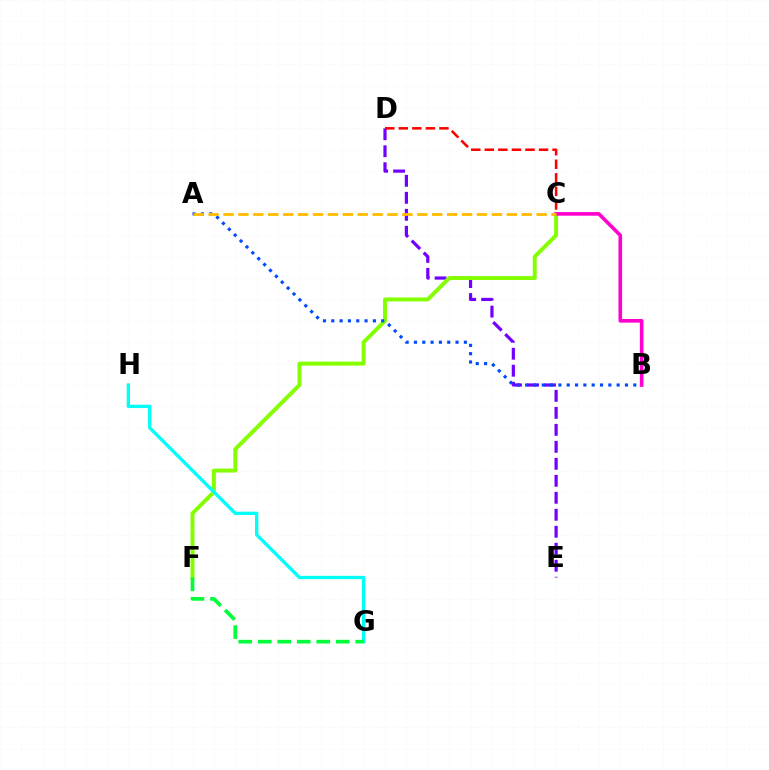{('D', 'E'): [{'color': '#7200ff', 'line_style': 'dashed', 'thickness': 2.31}], ('C', 'F'): [{'color': '#84ff00', 'line_style': 'solid', 'thickness': 2.83}], ('A', 'B'): [{'color': '#004bff', 'line_style': 'dotted', 'thickness': 2.26}], ('C', 'D'): [{'color': '#ff0000', 'line_style': 'dashed', 'thickness': 1.84}], ('B', 'C'): [{'color': '#ff00cf', 'line_style': 'solid', 'thickness': 2.61}], ('A', 'C'): [{'color': '#ffbd00', 'line_style': 'dashed', 'thickness': 2.03}], ('G', 'H'): [{'color': '#00fff6', 'line_style': 'solid', 'thickness': 2.39}], ('F', 'G'): [{'color': '#00ff39', 'line_style': 'dashed', 'thickness': 2.65}]}